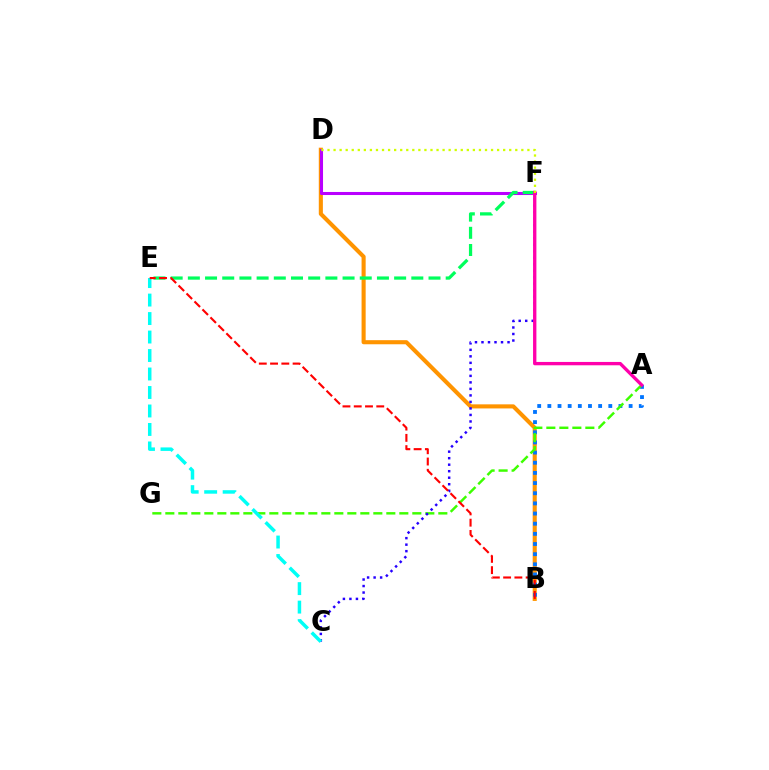{('B', 'D'): [{'color': '#ff9400', 'line_style': 'solid', 'thickness': 2.94}], ('D', 'F'): [{'color': '#b900ff', 'line_style': 'solid', 'thickness': 2.2}, {'color': '#d1ff00', 'line_style': 'dotted', 'thickness': 1.65}], ('A', 'B'): [{'color': '#0074ff', 'line_style': 'dotted', 'thickness': 2.76}], ('A', 'G'): [{'color': '#3dff00', 'line_style': 'dashed', 'thickness': 1.77}], ('C', 'F'): [{'color': '#2500ff', 'line_style': 'dotted', 'thickness': 1.77}], ('C', 'E'): [{'color': '#00fff6', 'line_style': 'dashed', 'thickness': 2.51}], ('E', 'F'): [{'color': '#00ff5c', 'line_style': 'dashed', 'thickness': 2.34}], ('B', 'E'): [{'color': '#ff0000', 'line_style': 'dashed', 'thickness': 1.53}], ('A', 'F'): [{'color': '#ff00ac', 'line_style': 'solid', 'thickness': 2.4}]}